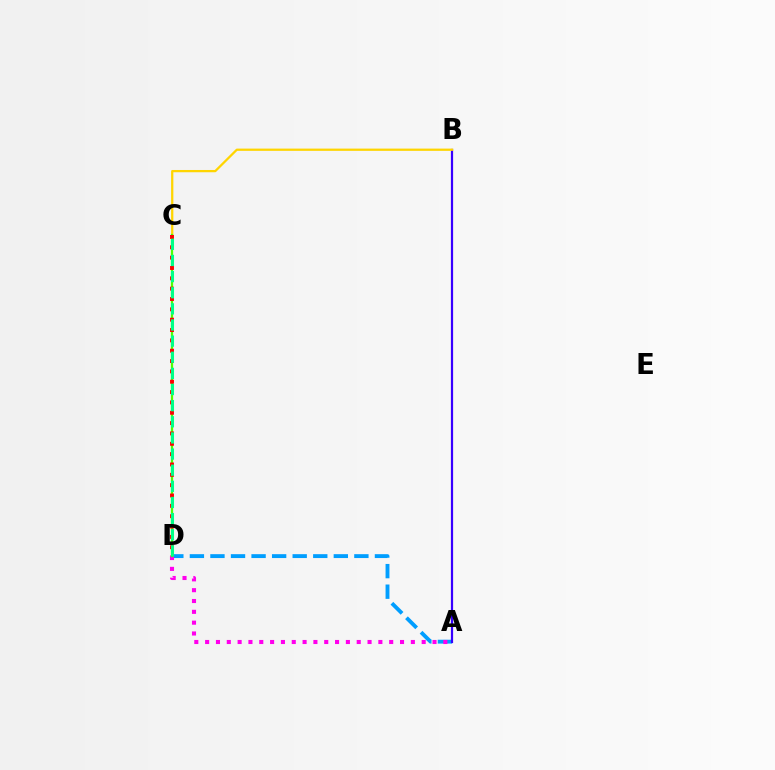{('A', 'D'): [{'color': '#009eff', 'line_style': 'dashed', 'thickness': 2.79}, {'color': '#ff00ed', 'line_style': 'dotted', 'thickness': 2.94}], ('A', 'B'): [{'color': '#3700ff', 'line_style': 'solid', 'thickness': 1.59}], ('B', 'C'): [{'color': '#ffd500', 'line_style': 'solid', 'thickness': 1.62}], ('C', 'D'): [{'color': '#4fff00', 'line_style': 'solid', 'thickness': 1.63}, {'color': '#ff0000', 'line_style': 'dotted', 'thickness': 2.81}, {'color': '#00ff86', 'line_style': 'dashed', 'thickness': 2.19}]}